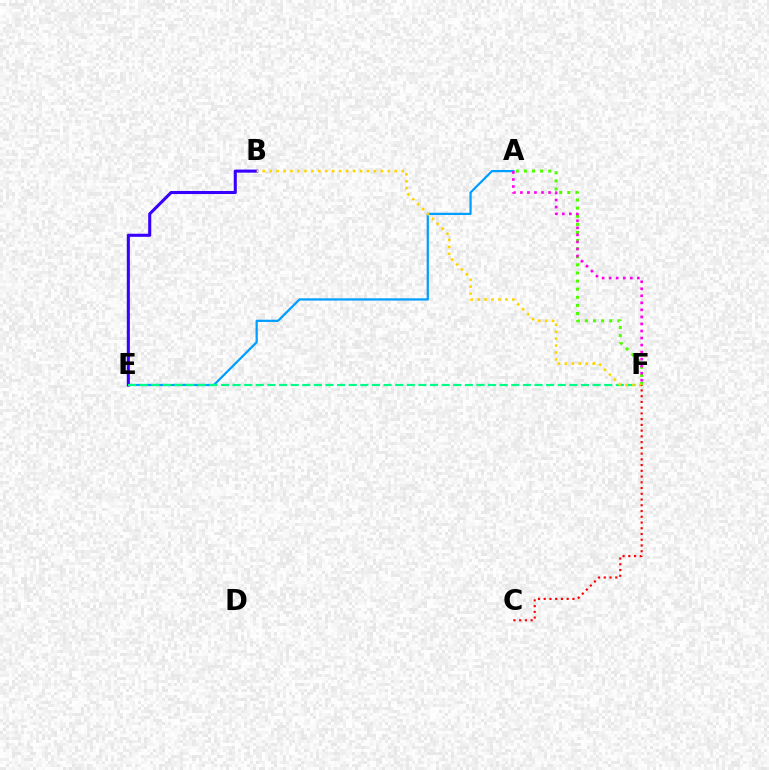{('A', 'E'): [{'color': '#009eff', 'line_style': 'solid', 'thickness': 1.62}], ('B', 'E'): [{'color': '#3700ff', 'line_style': 'solid', 'thickness': 2.21}], ('E', 'F'): [{'color': '#00ff86', 'line_style': 'dashed', 'thickness': 1.58}], ('A', 'F'): [{'color': '#4fff00', 'line_style': 'dotted', 'thickness': 2.2}, {'color': '#ff00ed', 'line_style': 'dotted', 'thickness': 1.91}], ('B', 'F'): [{'color': '#ffd500', 'line_style': 'dotted', 'thickness': 1.89}], ('C', 'F'): [{'color': '#ff0000', 'line_style': 'dotted', 'thickness': 1.56}]}